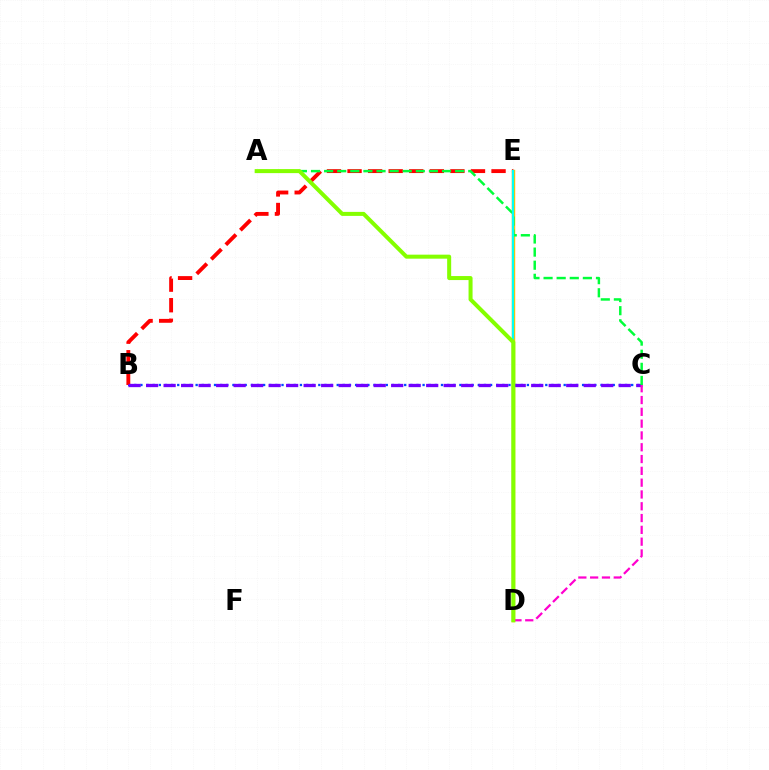{('D', 'E'): [{'color': '#ffbd00', 'line_style': 'solid', 'thickness': 2.47}, {'color': '#00fff6', 'line_style': 'solid', 'thickness': 1.6}], ('B', 'C'): [{'color': '#004bff', 'line_style': 'dotted', 'thickness': 1.67}, {'color': '#7200ff', 'line_style': 'dashed', 'thickness': 2.38}], ('B', 'E'): [{'color': '#ff0000', 'line_style': 'dashed', 'thickness': 2.79}], ('A', 'C'): [{'color': '#00ff39', 'line_style': 'dashed', 'thickness': 1.78}], ('C', 'D'): [{'color': '#ff00cf', 'line_style': 'dashed', 'thickness': 1.6}], ('A', 'D'): [{'color': '#84ff00', 'line_style': 'solid', 'thickness': 2.89}]}